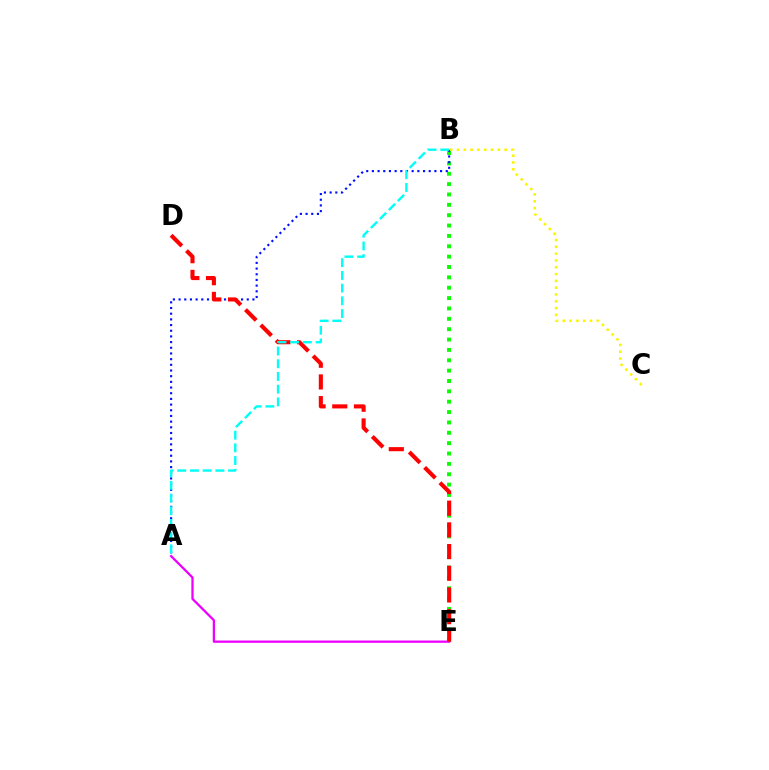{('B', 'E'): [{'color': '#08ff00', 'line_style': 'dotted', 'thickness': 2.82}], ('A', 'E'): [{'color': '#ee00ff', 'line_style': 'solid', 'thickness': 1.64}], ('A', 'B'): [{'color': '#0010ff', 'line_style': 'dotted', 'thickness': 1.54}, {'color': '#00fff6', 'line_style': 'dashed', 'thickness': 1.73}], ('B', 'C'): [{'color': '#fcf500', 'line_style': 'dotted', 'thickness': 1.85}], ('D', 'E'): [{'color': '#ff0000', 'line_style': 'dashed', 'thickness': 2.95}]}